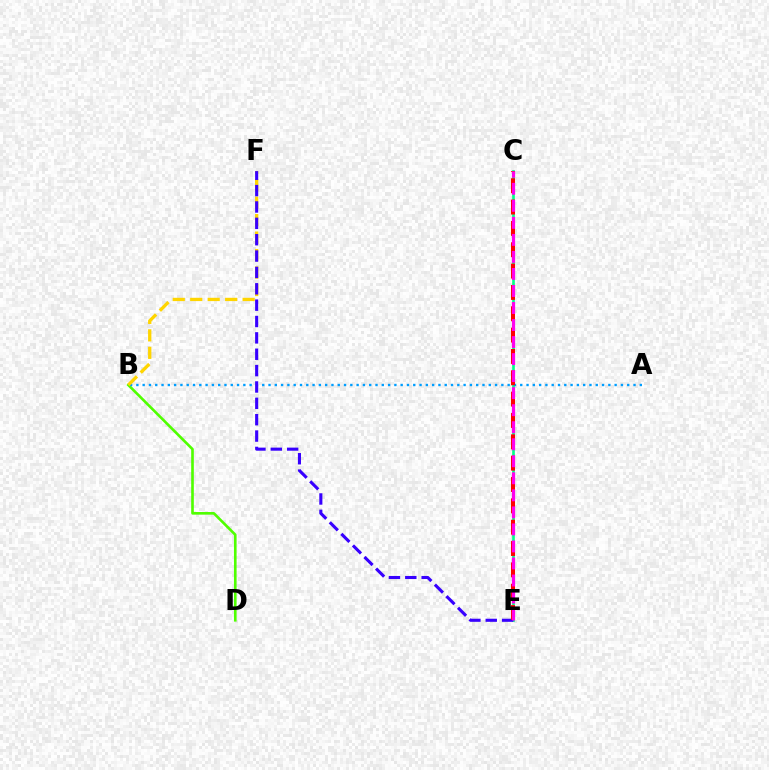{('B', 'D'): [{'color': '#4fff00', 'line_style': 'solid', 'thickness': 1.9}], ('C', 'E'): [{'color': '#00ff86', 'line_style': 'solid', 'thickness': 1.9}, {'color': '#ff0000', 'line_style': 'dashed', 'thickness': 2.9}, {'color': '#ff00ed', 'line_style': 'dashed', 'thickness': 2.31}], ('A', 'B'): [{'color': '#009eff', 'line_style': 'dotted', 'thickness': 1.71}], ('B', 'F'): [{'color': '#ffd500', 'line_style': 'dashed', 'thickness': 2.37}], ('E', 'F'): [{'color': '#3700ff', 'line_style': 'dashed', 'thickness': 2.22}]}